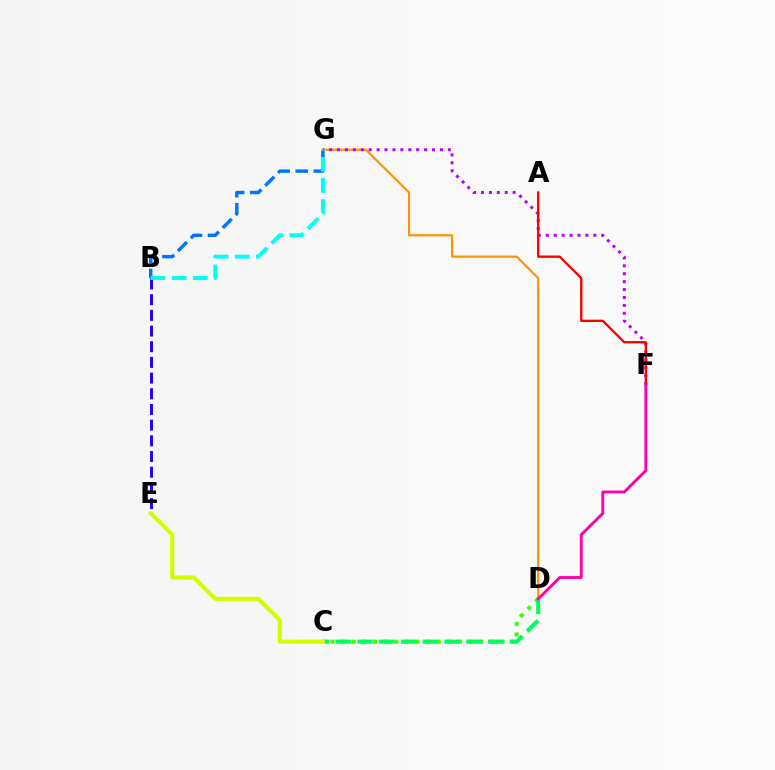{('C', 'D'): [{'color': '#3dff00', 'line_style': 'dotted', 'thickness': 2.89}, {'color': '#00ff5c', 'line_style': 'dashed', 'thickness': 2.96}], ('B', 'E'): [{'color': '#2500ff', 'line_style': 'dashed', 'thickness': 2.13}], ('B', 'G'): [{'color': '#0074ff', 'line_style': 'dashed', 'thickness': 2.46}, {'color': '#00fff6', 'line_style': 'dashed', 'thickness': 2.87}], ('D', 'G'): [{'color': '#ff9400', 'line_style': 'solid', 'thickness': 1.57}], ('F', 'G'): [{'color': '#b900ff', 'line_style': 'dotted', 'thickness': 2.15}], ('A', 'F'): [{'color': '#ff0000', 'line_style': 'solid', 'thickness': 1.68}], ('C', 'E'): [{'color': '#d1ff00', 'line_style': 'solid', 'thickness': 2.95}], ('D', 'F'): [{'color': '#ff00ac', 'line_style': 'solid', 'thickness': 2.07}]}